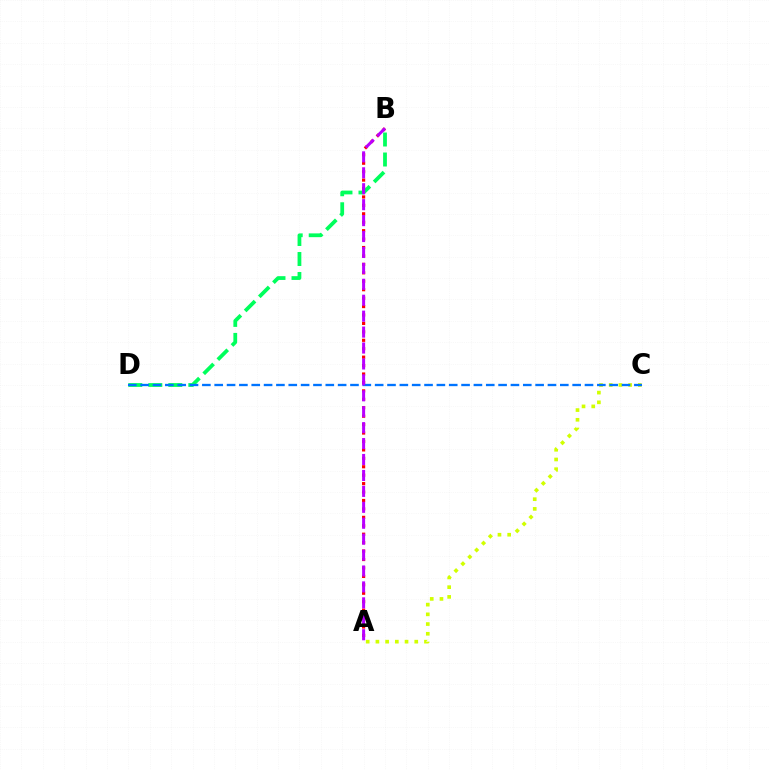{('A', 'C'): [{'color': '#d1ff00', 'line_style': 'dotted', 'thickness': 2.64}], ('A', 'B'): [{'color': '#ff0000', 'line_style': 'dotted', 'thickness': 2.29}, {'color': '#b900ff', 'line_style': 'dashed', 'thickness': 2.16}], ('B', 'D'): [{'color': '#00ff5c', 'line_style': 'dashed', 'thickness': 2.72}], ('C', 'D'): [{'color': '#0074ff', 'line_style': 'dashed', 'thickness': 1.68}]}